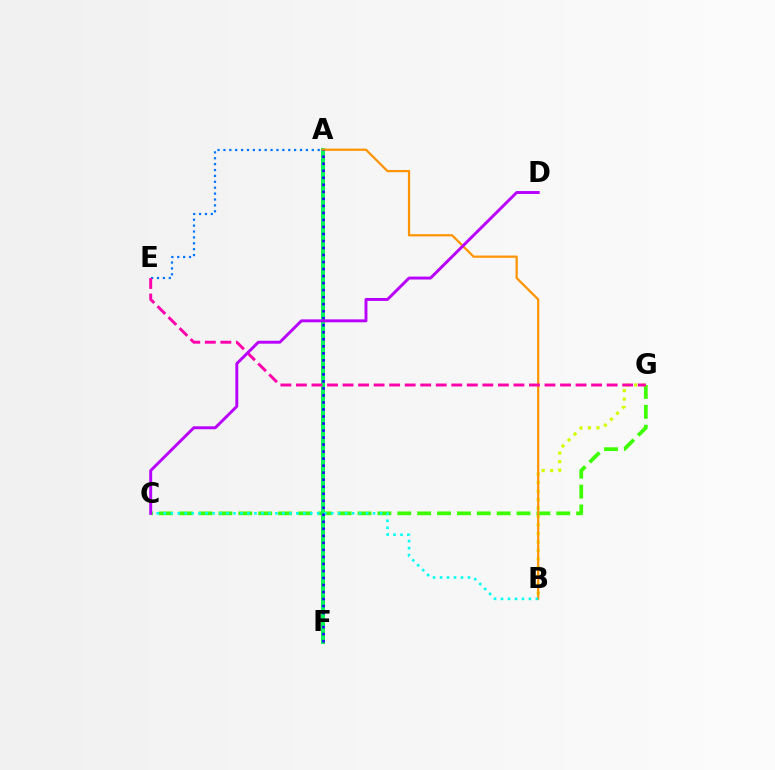{('C', 'G'): [{'color': '#3dff00', 'line_style': 'dashed', 'thickness': 2.7}], ('B', 'G'): [{'color': '#d1ff00', 'line_style': 'dotted', 'thickness': 2.31}], ('A', 'F'): [{'color': '#ff0000', 'line_style': 'solid', 'thickness': 2.84}, {'color': '#00ff5c', 'line_style': 'solid', 'thickness': 2.8}, {'color': '#2500ff', 'line_style': 'dotted', 'thickness': 1.91}], ('A', 'B'): [{'color': '#ff9400', 'line_style': 'solid', 'thickness': 1.61}], ('A', 'E'): [{'color': '#0074ff', 'line_style': 'dotted', 'thickness': 1.6}], ('B', 'C'): [{'color': '#00fff6', 'line_style': 'dotted', 'thickness': 1.9}], ('E', 'G'): [{'color': '#ff00ac', 'line_style': 'dashed', 'thickness': 2.11}], ('C', 'D'): [{'color': '#b900ff', 'line_style': 'solid', 'thickness': 2.1}]}